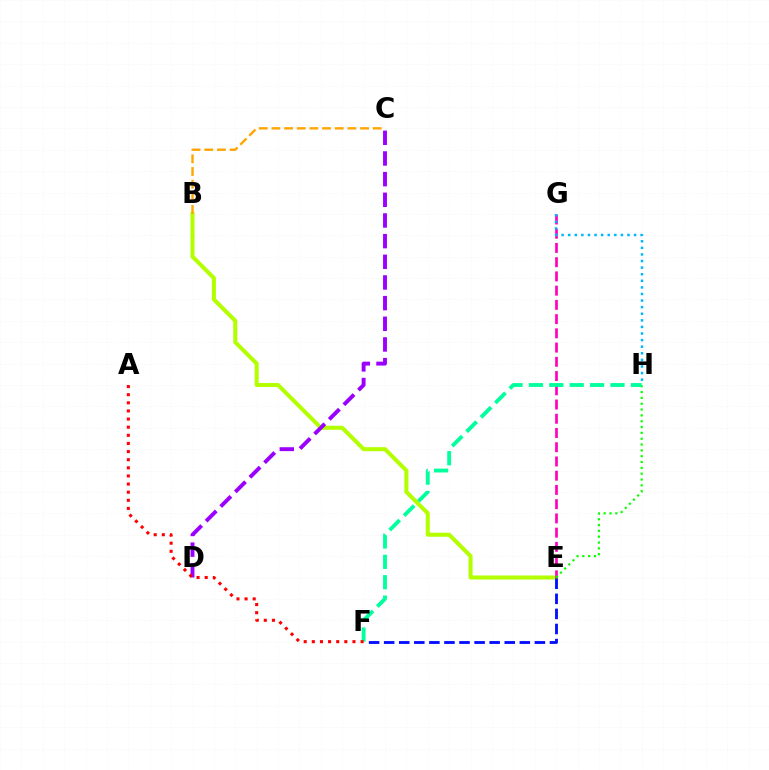{('B', 'E'): [{'color': '#b3ff00', 'line_style': 'solid', 'thickness': 2.9}], ('E', 'G'): [{'color': '#ff00bd', 'line_style': 'dashed', 'thickness': 1.93}], ('E', 'F'): [{'color': '#0010ff', 'line_style': 'dashed', 'thickness': 2.05}], ('G', 'H'): [{'color': '#00b5ff', 'line_style': 'dotted', 'thickness': 1.79}], ('C', 'D'): [{'color': '#9b00ff', 'line_style': 'dashed', 'thickness': 2.81}], ('E', 'H'): [{'color': '#08ff00', 'line_style': 'dotted', 'thickness': 1.58}], ('F', 'H'): [{'color': '#00ff9d', 'line_style': 'dashed', 'thickness': 2.77}], ('B', 'C'): [{'color': '#ffa500', 'line_style': 'dashed', 'thickness': 1.72}], ('A', 'F'): [{'color': '#ff0000', 'line_style': 'dotted', 'thickness': 2.21}]}